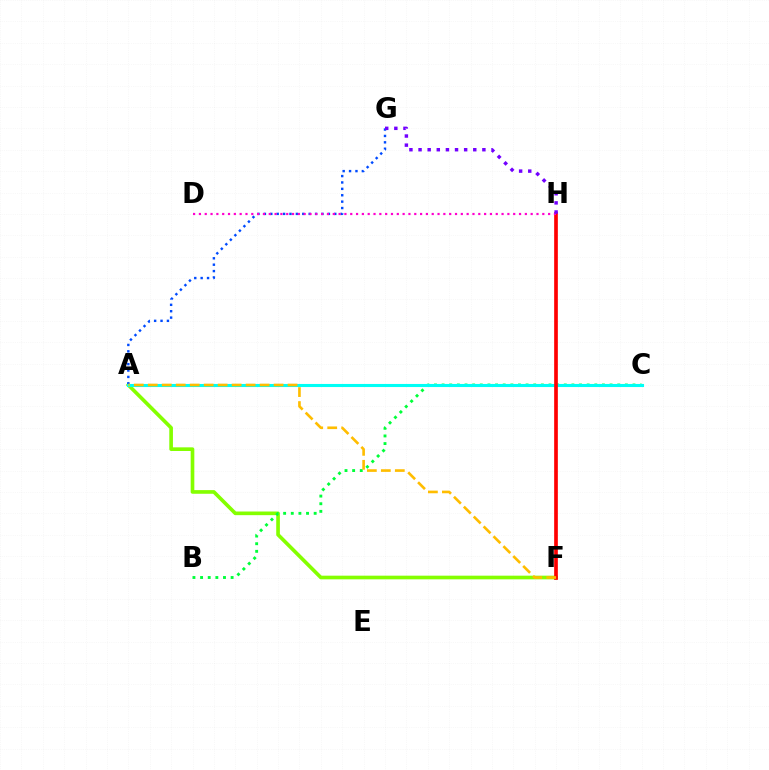{('A', 'F'): [{'color': '#84ff00', 'line_style': 'solid', 'thickness': 2.63}, {'color': '#ffbd00', 'line_style': 'dashed', 'thickness': 1.9}], ('B', 'C'): [{'color': '#00ff39', 'line_style': 'dotted', 'thickness': 2.07}], ('A', 'G'): [{'color': '#004bff', 'line_style': 'dotted', 'thickness': 1.74}], ('A', 'C'): [{'color': '#00fff6', 'line_style': 'solid', 'thickness': 2.22}], ('F', 'H'): [{'color': '#ff0000', 'line_style': 'solid', 'thickness': 2.65}], ('D', 'H'): [{'color': '#ff00cf', 'line_style': 'dotted', 'thickness': 1.58}], ('G', 'H'): [{'color': '#7200ff', 'line_style': 'dotted', 'thickness': 2.48}]}